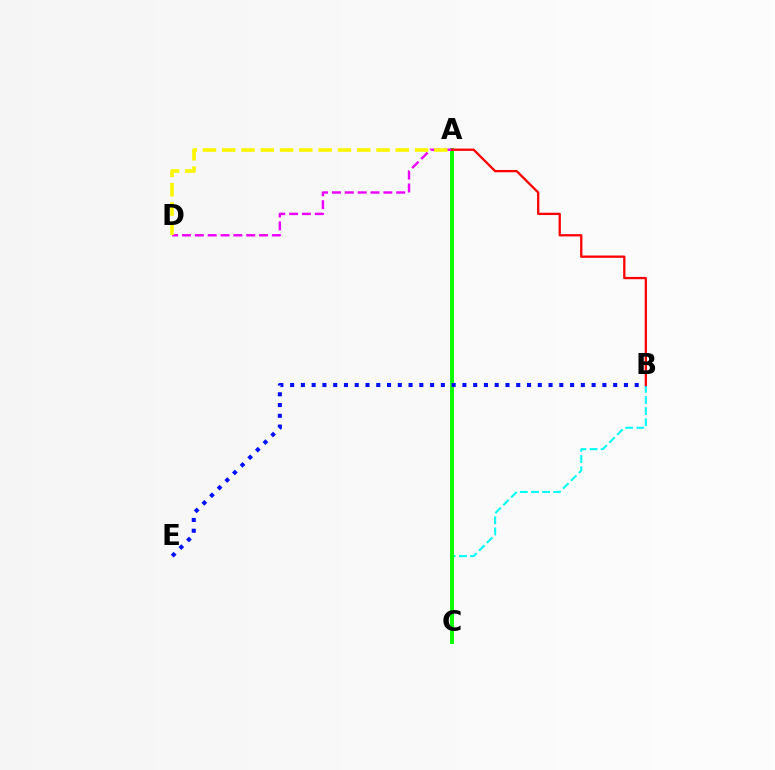{('B', 'C'): [{'color': '#00fff6', 'line_style': 'dashed', 'thickness': 1.51}], ('A', 'C'): [{'color': '#08ff00', 'line_style': 'solid', 'thickness': 2.8}], ('A', 'D'): [{'color': '#ee00ff', 'line_style': 'dashed', 'thickness': 1.75}, {'color': '#fcf500', 'line_style': 'dashed', 'thickness': 2.62}], ('B', 'E'): [{'color': '#0010ff', 'line_style': 'dotted', 'thickness': 2.93}], ('A', 'B'): [{'color': '#ff0000', 'line_style': 'solid', 'thickness': 1.65}]}